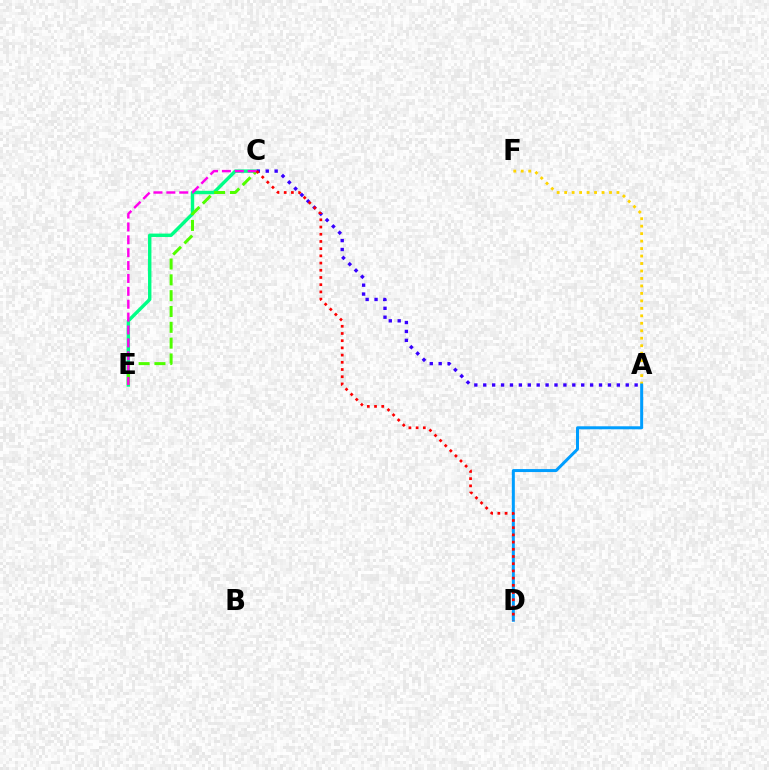{('C', 'E'): [{'color': '#00ff86', 'line_style': 'solid', 'thickness': 2.45}, {'color': '#4fff00', 'line_style': 'dashed', 'thickness': 2.15}, {'color': '#ff00ed', 'line_style': 'dashed', 'thickness': 1.75}], ('A', 'F'): [{'color': '#ffd500', 'line_style': 'dotted', 'thickness': 2.03}], ('A', 'C'): [{'color': '#3700ff', 'line_style': 'dotted', 'thickness': 2.42}], ('A', 'D'): [{'color': '#009eff', 'line_style': 'solid', 'thickness': 2.16}], ('C', 'D'): [{'color': '#ff0000', 'line_style': 'dotted', 'thickness': 1.96}]}